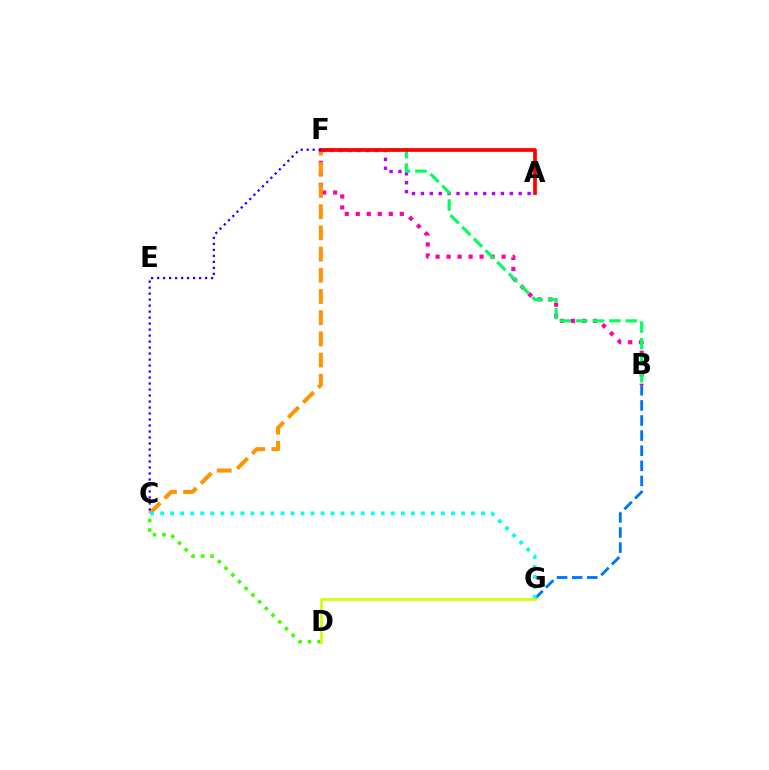{('B', 'F'): [{'color': '#ff00ac', 'line_style': 'dotted', 'thickness': 2.99}, {'color': '#00ff5c', 'line_style': 'dashed', 'thickness': 2.25}], ('A', 'F'): [{'color': '#b900ff', 'line_style': 'dotted', 'thickness': 2.42}, {'color': '#ff0000', 'line_style': 'solid', 'thickness': 2.68}], ('C', 'F'): [{'color': '#ff9400', 'line_style': 'dashed', 'thickness': 2.88}, {'color': '#2500ff', 'line_style': 'dotted', 'thickness': 1.63}], ('B', 'G'): [{'color': '#0074ff', 'line_style': 'dashed', 'thickness': 2.05}], ('C', 'D'): [{'color': '#3dff00', 'line_style': 'dotted', 'thickness': 2.58}], ('C', 'G'): [{'color': '#00fff6', 'line_style': 'dotted', 'thickness': 2.72}], ('D', 'G'): [{'color': '#d1ff00', 'line_style': 'solid', 'thickness': 1.94}]}